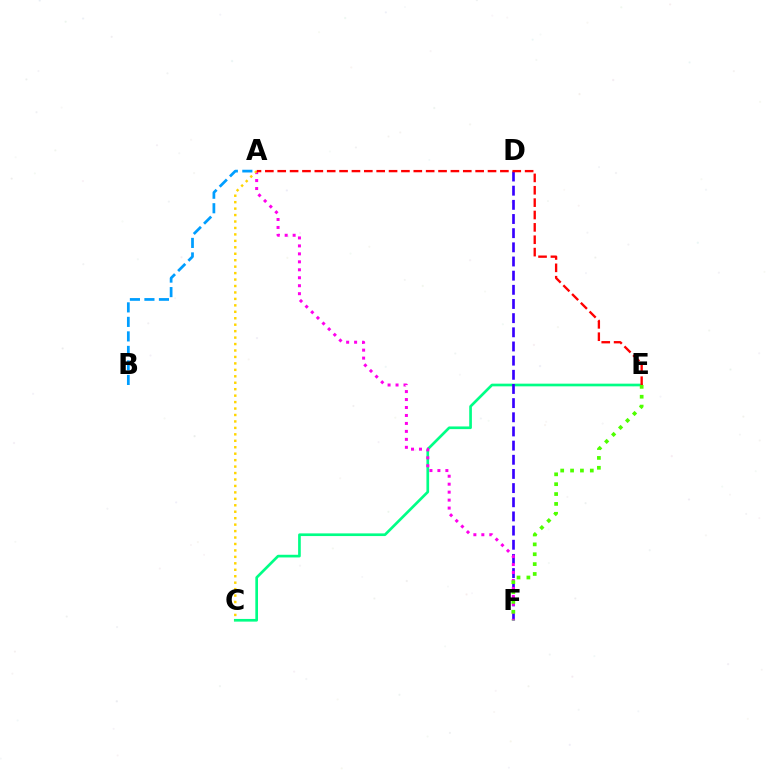{('C', 'E'): [{'color': '#00ff86', 'line_style': 'solid', 'thickness': 1.93}], ('A', 'B'): [{'color': '#009eff', 'line_style': 'dashed', 'thickness': 1.97}], ('D', 'F'): [{'color': '#3700ff', 'line_style': 'dashed', 'thickness': 1.92}], ('A', 'F'): [{'color': '#ff00ed', 'line_style': 'dotted', 'thickness': 2.16}], ('A', 'C'): [{'color': '#ffd500', 'line_style': 'dotted', 'thickness': 1.75}], ('A', 'E'): [{'color': '#ff0000', 'line_style': 'dashed', 'thickness': 1.68}], ('E', 'F'): [{'color': '#4fff00', 'line_style': 'dotted', 'thickness': 2.68}]}